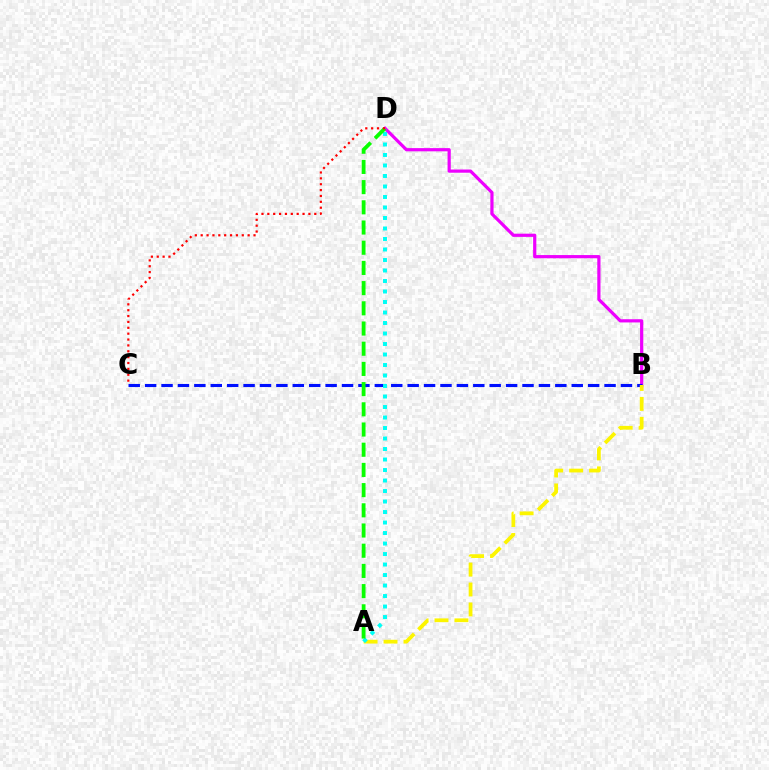{('B', 'D'): [{'color': '#ee00ff', 'line_style': 'solid', 'thickness': 2.31}], ('B', 'C'): [{'color': '#0010ff', 'line_style': 'dashed', 'thickness': 2.23}], ('A', 'B'): [{'color': '#fcf500', 'line_style': 'dashed', 'thickness': 2.71}], ('A', 'D'): [{'color': '#00fff6', 'line_style': 'dotted', 'thickness': 2.85}, {'color': '#08ff00', 'line_style': 'dashed', 'thickness': 2.74}], ('C', 'D'): [{'color': '#ff0000', 'line_style': 'dotted', 'thickness': 1.59}]}